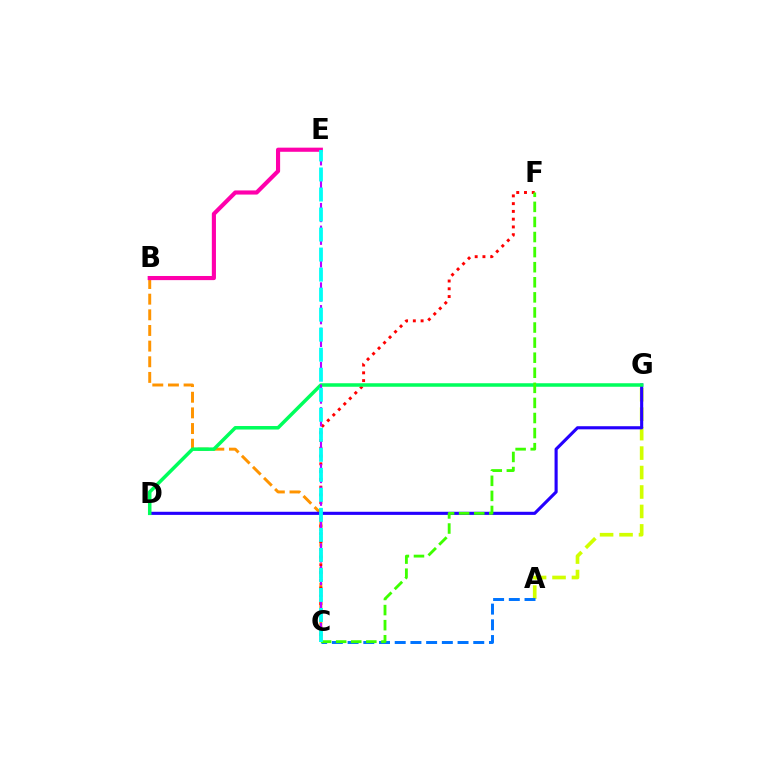{('B', 'C'): [{'color': '#ff9400', 'line_style': 'dashed', 'thickness': 2.13}], ('C', 'F'): [{'color': '#ff0000', 'line_style': 'dotted', 'thickness': 2.11}, {'color': '#3dff00', 'line_style': 'dashed', 'thickness': 2.05}], ('A', 'G'): [{'color': '#d1ff00', 'line_style': 'dashed', 'thickness': 2.64}], ('A', 'C'): [{'color': '#0074ff', 'line_style': 'dashed', 'thickness': 2.13}], ('D', 'G'): [{'color': '#2500ff', 'line_style': 'solid', 'thickness': 2.25}, {'color': '#00ff5c', 'line_style': 'solid', 'thickness': 2.53}], ('B', 'E'): [{'color': '#ff00ac', 'line_style': 'solid', 'thickness': 2.97}], ('C', 'E'): [{'color': '#b900ff', 'line_style': 'dashed', 'thickness': 1.54}, {'color': '#00fff6', 'line_style': 'dashed', 'thickness': 2.72}]}